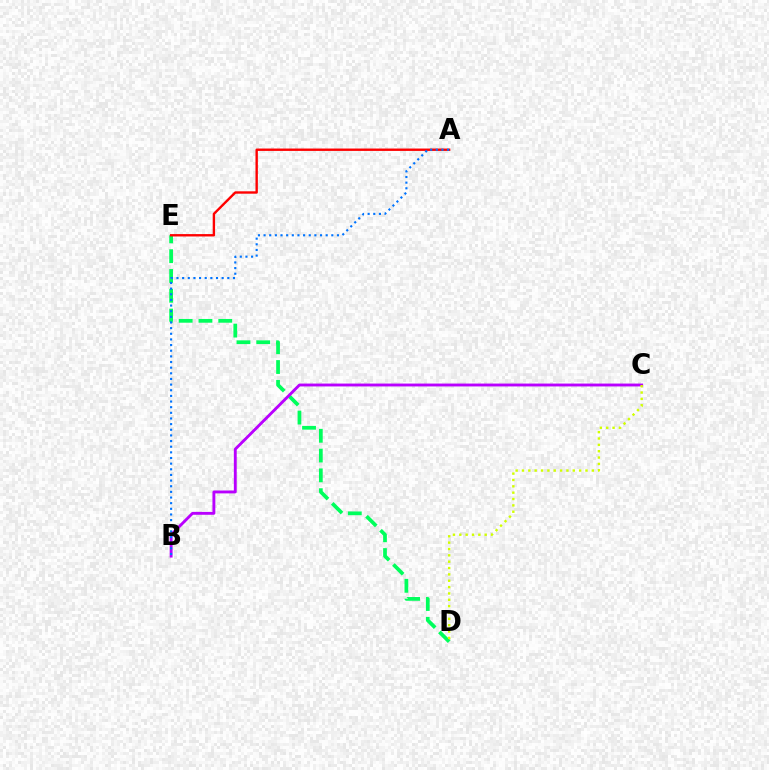{('D', 'E'): [{'color': '#00ff5c', 'line_style': 'dashed', 'thickness': 2.69}], ('A', 'E'): [{'color': '#ff0000', 'line_style': 'solid', 'thickness': 1.71}], ('B', 'C'): [{'color': '#b900ff', 'line_style': 'solid', 'thickness': 2.07}], ('C', 'D'): [{'color': '#d1ff00', 'line_style': 'dotted', 'thickness': 1.73}], ('A', 'B'): [{'color': '#0074ff', 'line_style': 'dotted', 'thickness': 1.53}]}